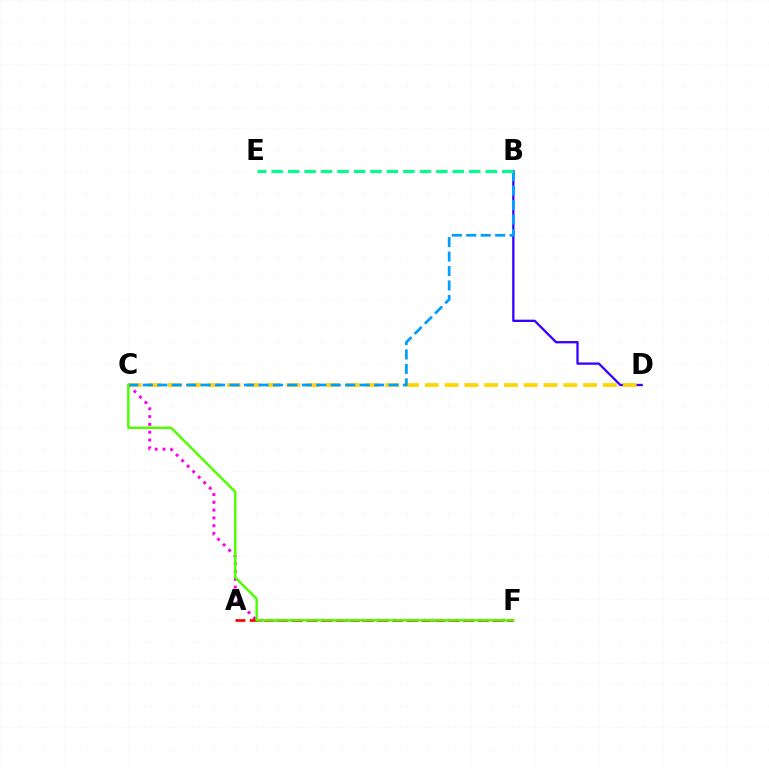{('B', 'D'): [{'color': '#3700ff', 'line_style': 'solid', 'thickness': 1.66}], ('C', 'F'): [{'color': '#ff00ed', 'line_style': 'dotted', 'thickness': 2.12}, {'color': '#4fff00', 'line_style': 'solid', 'thickness': 1.77}], ('C', 'D'): [{'color': '#ffd500', 'line_style': 'dashed', 'thickness': 2.69}], ('A', 'F'): [{'color': '#ff0000', 'line_style': 'dashed', 'thickness': 1.94}], ('B', 'C'): [{'color': '#009eff', 'line_style': 'dashed', 'thickness': 1.96}], ('B', 'E'): [{'color': '#00ff86', 'line_style': 'dashed', 'thickness': 2.24}]}